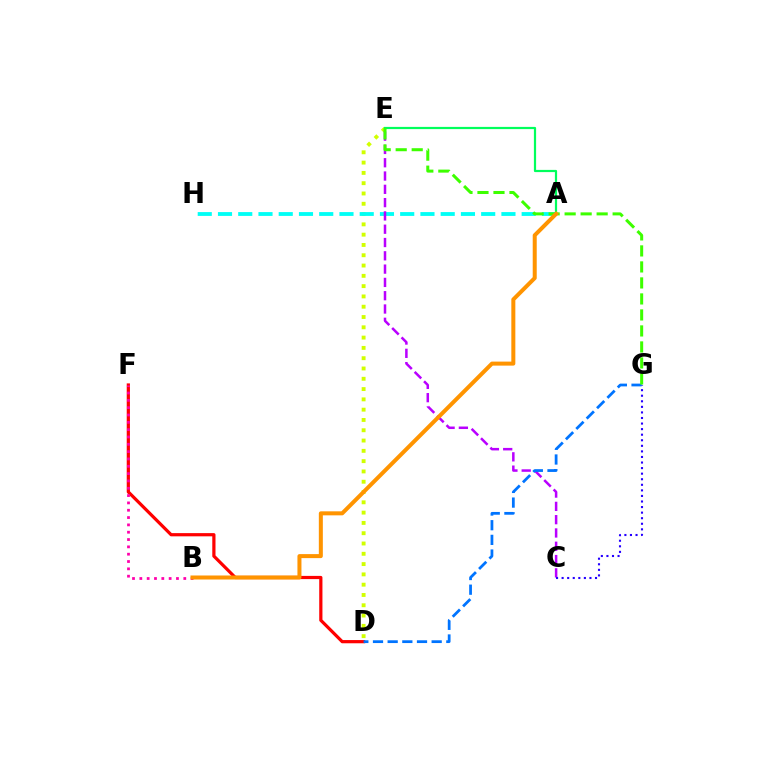{('D', 'E'): [{'color': '#d1ff00', 'line_style': 'dotted', 'thickness': 2.8}], ('A', 'E'): [{'color': '#00ff5c', 'line_style': 'solid', 'thickness': 1.59}], ('A', 'H'): [{'color': '#00fff6', 'line_style': 'dashed', 'thickness': 2.75}], ('C', 'E'): [{'color': '#b900ff', 'line_style': 'dashed', 'thickness': 1.81}], ('C', 'G'): [{'color': '#2500ff', 'line_style': 'dotted', 'thickness': 1.51}], ('D', 'F'): [{'color': '#ff0000', 'line_style': 'solid', 'thickness': 2.31}], ('D', 'G'): [{'color': '#0074ff', 'line_style': 'dashed', 'thickness': 1.99}], ('B', 'F'): [{'color': '#ff00ac', 'line_style': 'dotted', 'thickness': 1.99}], ('E', 'G'): [{'color': '#3dff00', 'line_style': 'dashed', 'thickness': 2.17}], ('A', 'B'): [{'color': '#ff9400', 'line_style': 'solid', 'thickness': 2.89}]}